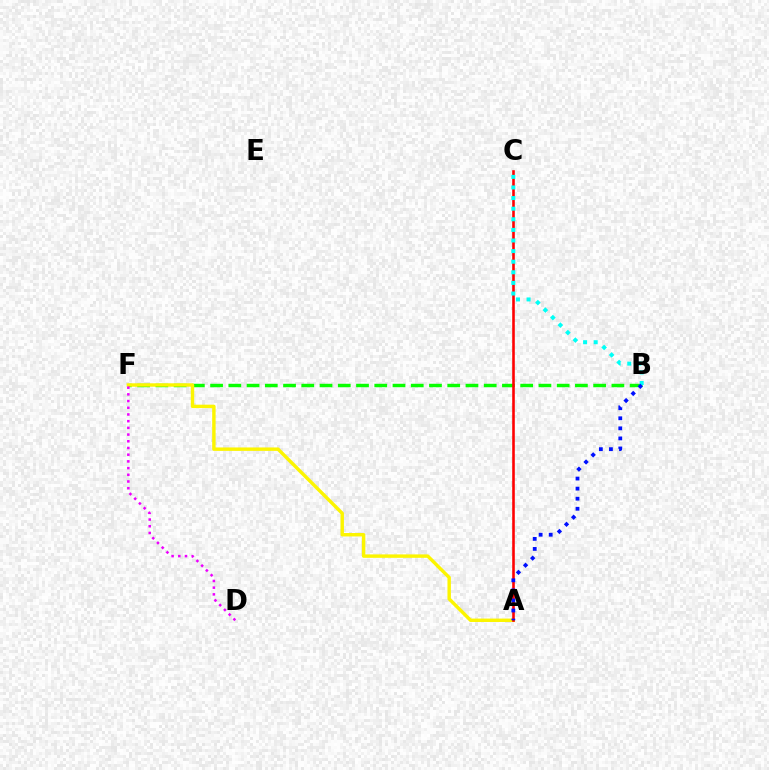{('B', 'F'): [{'color': '#08ff00', 'line_style': 'dashed', 'thickness': 2.48}], ('A', 'F'): [{'color': '#fcf500', 'line_style': 'solid', 'thickness': 2.46}], ('D', 'F'): [{'color': '#ee00ff', 'line_style': 'dotted', 'thickness': 1.82}], ('A', 'C'): [{'color': '#ff0000', 'line_style': 'solid', 'thickness': 1.87}], ('B', 'C'): [{'color': '#00fff6', 'line_style': 'dotted', 'thickness': 2.88}], ('A', 'B'): [{'color': '#0010ff', 'line_style': 'dotted', 'thickness': 2.73}]}